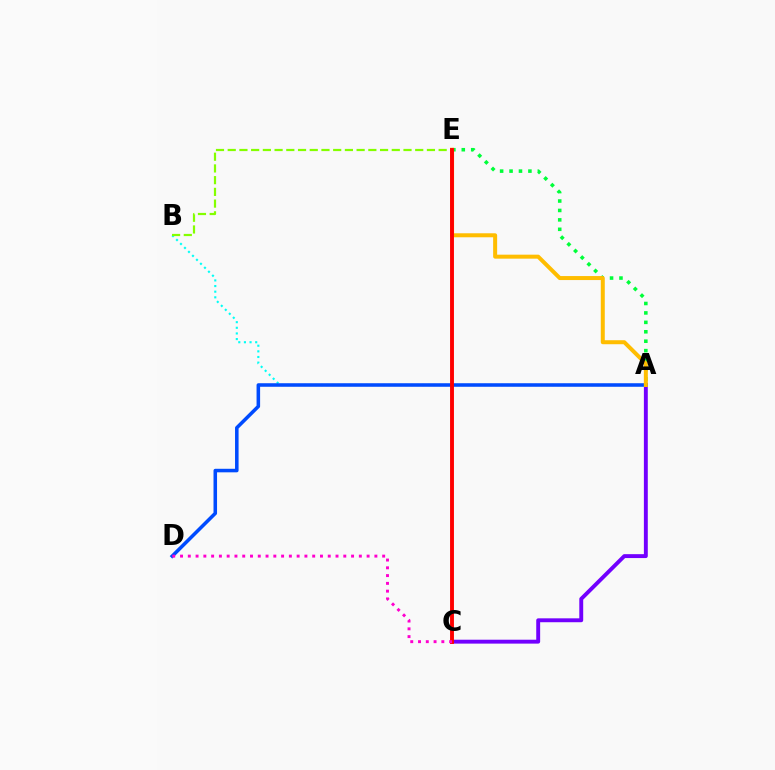{('A', 'B'): [{'color': '#00fff6', 'line_style': 'dotted', 'thickness': 1.53}], ('B', 'E'): [{'color': '#84ff00', 'line_style': 'dashed', 'thickness': 1.59}], ('A', 'E'): [{'color': '#00ff39', 'line_style': 'dotted', 'thickness': 2.56}, {'color': '#ffbd00', 'line_style': 'solid', 'thickness': 2.88}], ('A', 'C'): [{'color': '#7200ff', 'line_style': 'solid', 'thickness': 2.81}], ('A', 'D'): [{'color': '#004bff', 'line_style': 'solid', 'thickness': 2.55}], ('C', 'E'): [{'color': '#ff0000', 'line_style': 'solid', 'thickness': 2.8}], ('C', 'D'): [{'color': '#ff00cf', 'line_style': 'dotted', 'thickness': 2.11}]}